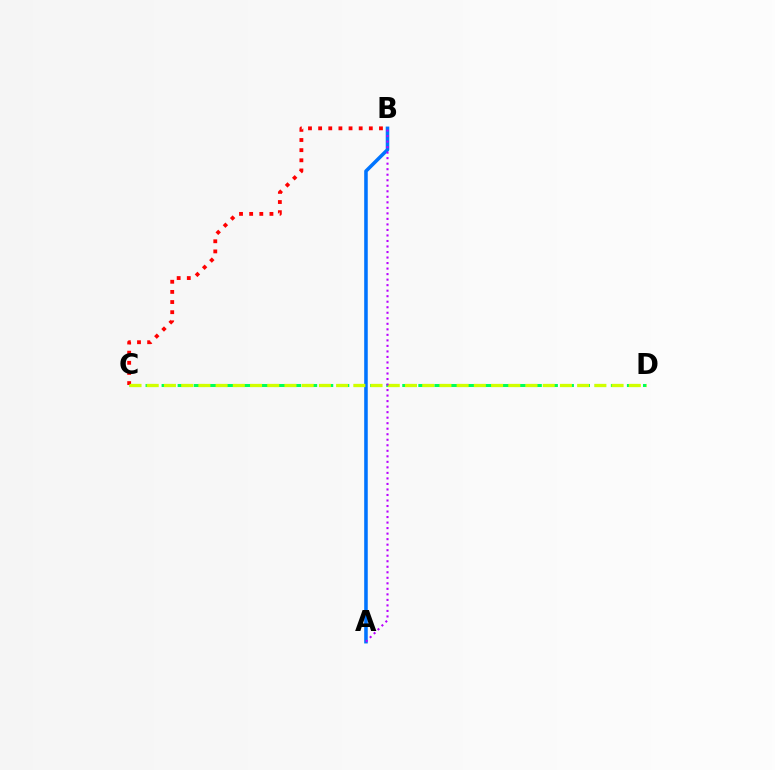{('C', 'D'): [{'color': '#00ff5c', 'line_style': 'dashed', 'thickness': 2.18}, {'color': '#d1ff00', 'line_style': 'dashed', 'thickness': 2.34}], ('A', 'B'): [{'color': '#0074ff', 'line_style': 'solid', 'thickness': 2.56}, {'color': '#b900ff', 'line_style': 'dotted', 'thickness': 1.5}], ('B', 'C'): [{'color': '#ff0000', 'line_style': 'dotted', 'thickness': 2.75}]}